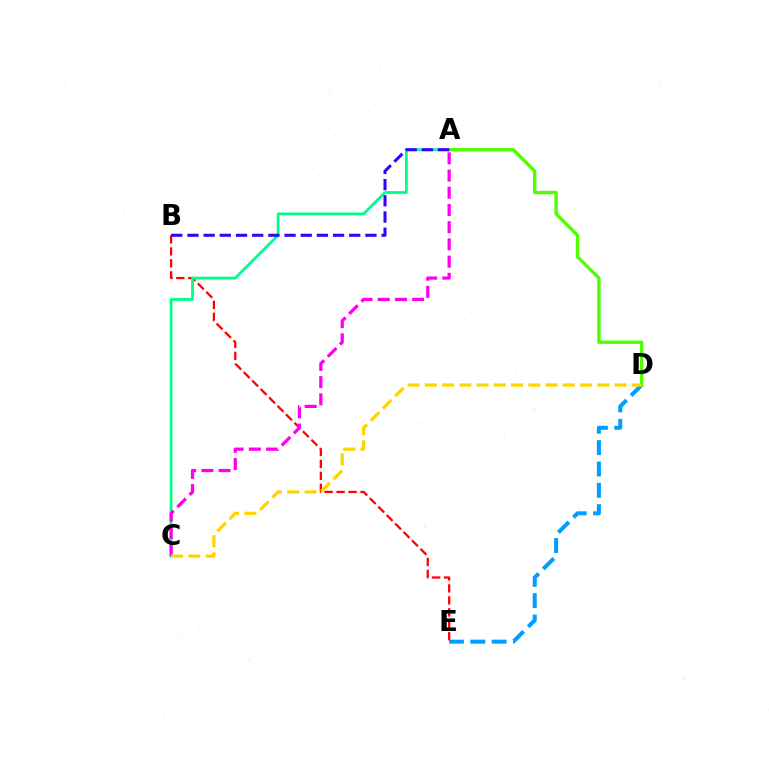{('D', 'E'): [{'color': '#009eff', 'line_style': 'dashed', 'thickness': 2.9}], ('B', 'E'): [{'color': '#ff0000', 'line_style': 'dashed', 'thickness': 1.62}], ('A', 'C'): [{'color': '#00ff86', 'line_style': 'solid', 'thickness': 2.01}, {'color': '#ff00ed', 'line_style': 'dashed', 'thickness': 2.34}], ('A', 'D'): [{'color': '#4fff00', 'line_style': 'solid', 'thickness': 2.42}], ('C', 'D'): [{'color': '#ffd500', 'line_style': 'dashed', 'thickness': 2.34}], ('A', 'B'): [{'color': '#3700ff', 'line_style': 'dashed', 'thickness': 2.2}]}